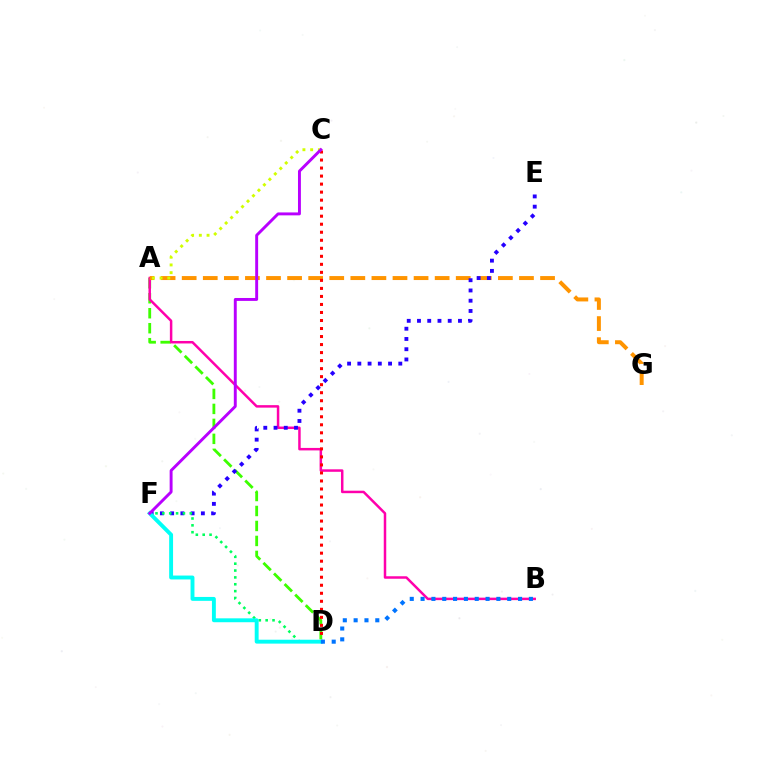{('A', 'D'): [{'color': '#3dff00', 'line_style': 'dashed', 'thickness': 2.03}], ('A', 'B'): [{'color': '#ff00ac', 'line_style': 'solid', 'thickness': 1.79}], ('A', 'G'): [{'color': '#ff9400', 'line_style': 'dashed', 'thickness': 2.86}], ('E', 'F'): [{'color': '#2500ff', 'line_style': 'dotted', 'thickness': 2.78}], ('D', 'F'): [{'color': '#00ff5c', 'line_style': 'dotted', 'thickness': 1.86}, {'color': '#00fff6', 'line_style': 'solid', 'thickness': 2.81}], ('C', 'D'): [{'color': '#ff0000', 'line_style': 'dotted', 'thickness': 2.18}], ('A', 'C'): [{'color': '#d1ff00', 'line_style': 'dotted', 'thickness': 2.1}], ('C', 'F'): [{'color': '#b900ff', 'line_style': 'solid', 'thickness': 2.1}], ('B', 'D'): [{'color': '#0074ff', 'line_style': 'dotted', 'thickness': 2.94}]}